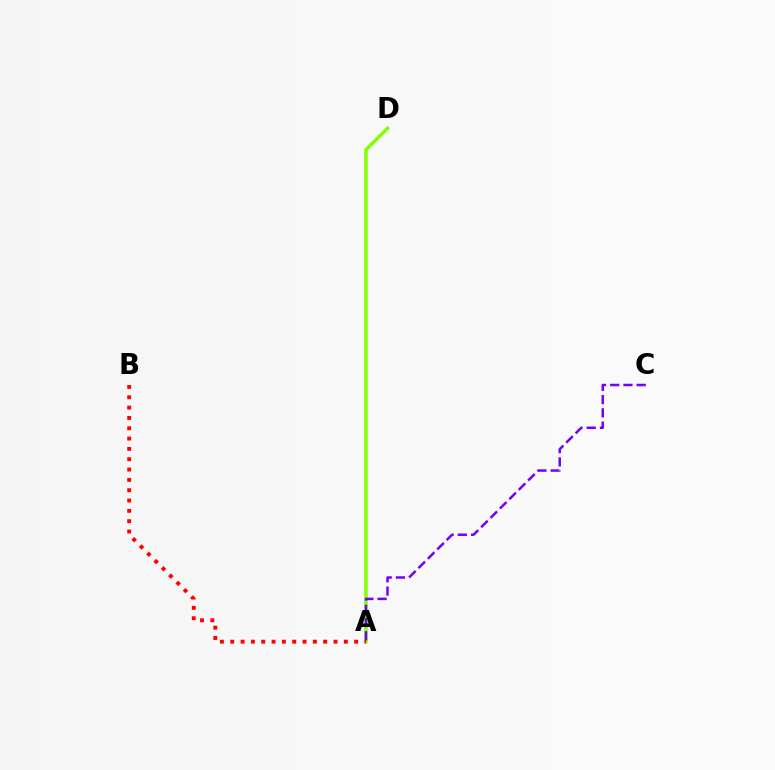{('A', 'D'): [{'color': '#00fff6', 'line_style': 'dashed', 'thickness': 1.57}, {'color': '#84ff00', 'line_style': 'solid', 'thickness': 2.53}], ('A', 'C'): [{'color': '#7200ff', 'line_style': 'dashed', 'thickness': 1.8}], ('A', 'B'): [{'color': '#ff0000', 'line_style': 'dotted', 'thickness': 2.81}]}